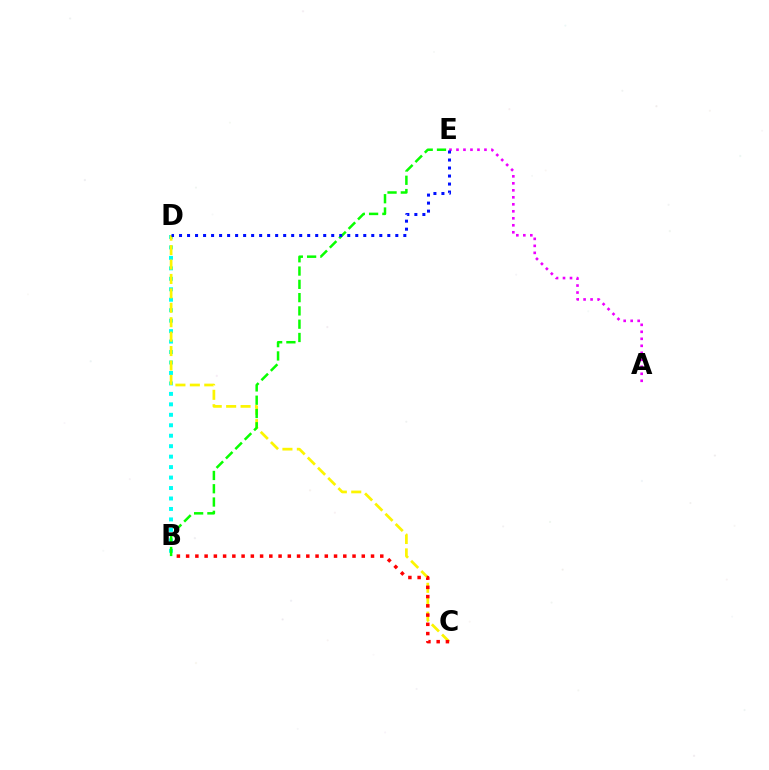{('B', 'D'): [{'color': '#00fff6', 'line_style': 'dotted', 'thickness': 2.84}], ('C', 'D'): [{'color': '#fcf500', 'line_style': 'dashed', 'thickness': 1.96}], ('B', 'E'): [{'color': '#08ff00', 'line_style': 'dashed', 'thickness': 1.8}], ('B', 'C'): [{'color': '#ff0000', 'line_style': 'dotted', 'thickness': 2.51}], ('A', 'E'): [{'color': '#ee00ff', 'line_style': 'dotted', 'thickness': 1.9}], ('D', 'E'): [{'color': '#0010ff', 'line_style': 'dotted', 'thickness': 2.18}]}